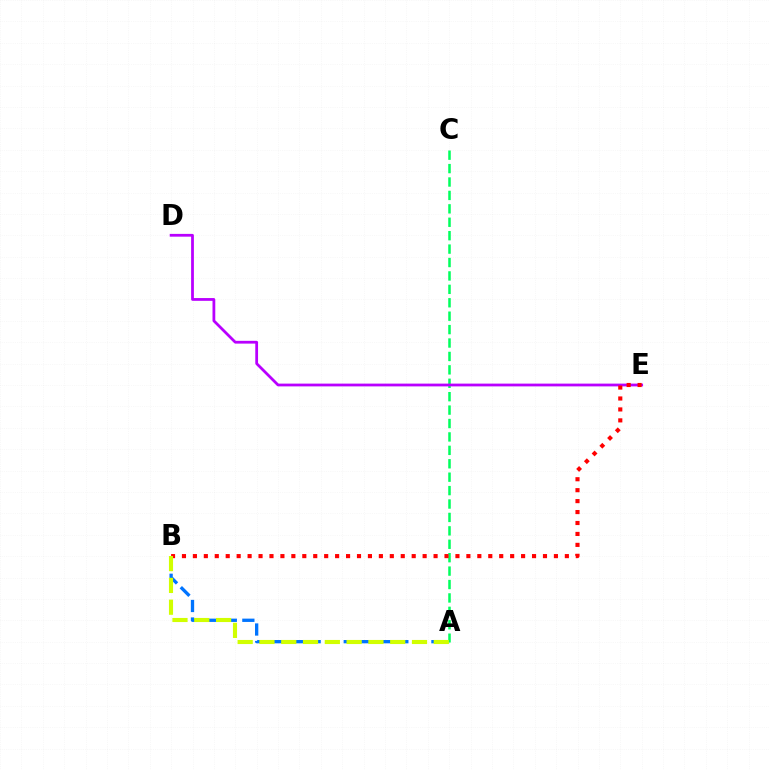{('A', 'B'): [{'color': '#0074ff', 'line_style': 'dashed', 'thickness': 2.38}, {'color': '#d1ff00', 'line_style': 'dashed', 'thickness': 2.96}], ('A', 'C'): [{'color': '#00ff5c', 'line_style': 'dashed', 'thickness': 1.82}], ('D', 'E'): [{'color': '#b900ff', 'line_style': 'solid', 'thickness': 2.0}], ('B', 'E'): [{'color': '#ff0000', 'line_style': 'dotted', 'thickness': 2.97}]}